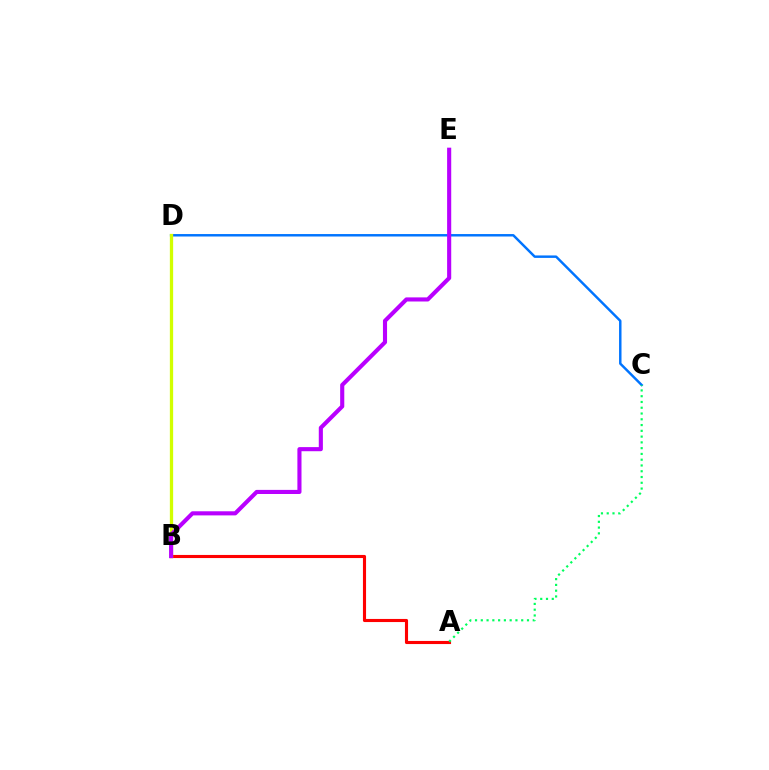{('C', 'D'): [{'color': '#0074ff', 'line_style': 'solid', 'thickness': 1.77}], ('A', 'B'): [{'color': '#ff0000', 'line_style': 'solid', 'thickness': 2.24}], ('B', 'D'): [{'color': '#d1ff00', 'line_style': 'solid', 'thickness': 2.37}], ('B', 'E'): [{'color': '#b900ff', 'line_style': 'solid', 'thickness': 2.96}], ('A', 'C'): [{'color': '#00ff5c', 'line_style': 'dotted', 'thickness': 1.57}]}